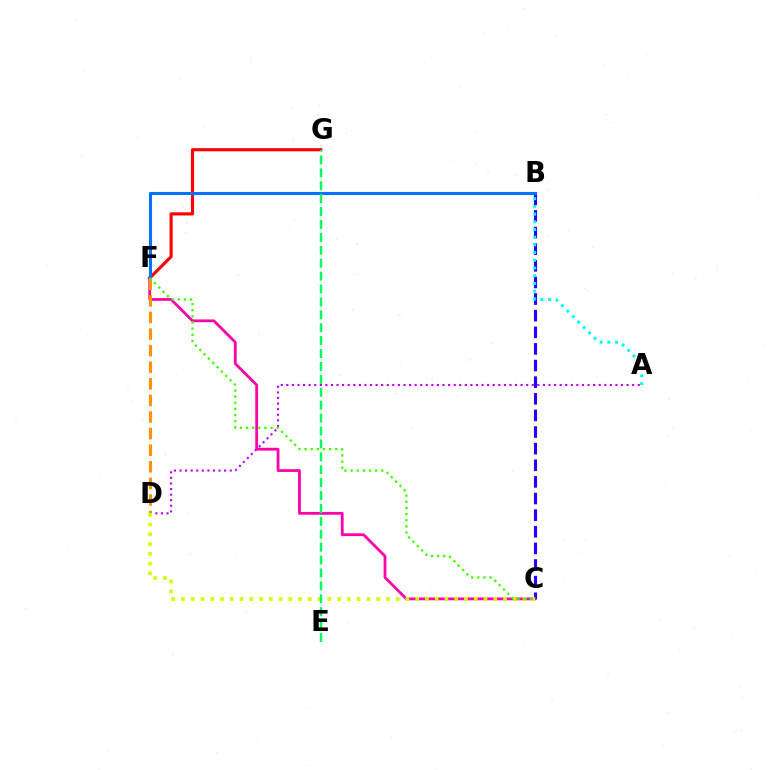{('B', 'C'): [{'color': '#2500ff', 'line_style': 'dashed', 'thickness': 2.26}], ('F', 'G'): [{'color': '#ff0000', 'line_style': 'solid', 'thickness': 2.25}], ('C', 'F'): [{'color': '#ff00ac', 'line_style': 'solid', 'thickness': 2.01}, {'color': '#3dff00', 'line_style': 'dotted', 'thickness': 1.66}], ('A', 'D'): [{'color': '#b900ff', 'line_style': 'dotted', 'thickness': 1.52}], ('B', 'F'): [{'color': '#0074ff', 'line_style': 'solid', 'thickness': 2.21}], ('D', 'F'): [{'color': '#ff9400', 'line_style': 'dashed', 'thickness': 2.25}], ('C', 'D'): [{'color': '#d1ff00', 'line_style': 'dotted', 'thickness': 2.65}], ('E', 'G'): [{'color': '#00ff5c', 'line_style': 'dashed', 'thickness': 1.75}], ('A', 'B'): [{'color': '#00fff6', 'line_style': 'dotted', 'thickness': 2.09}]}